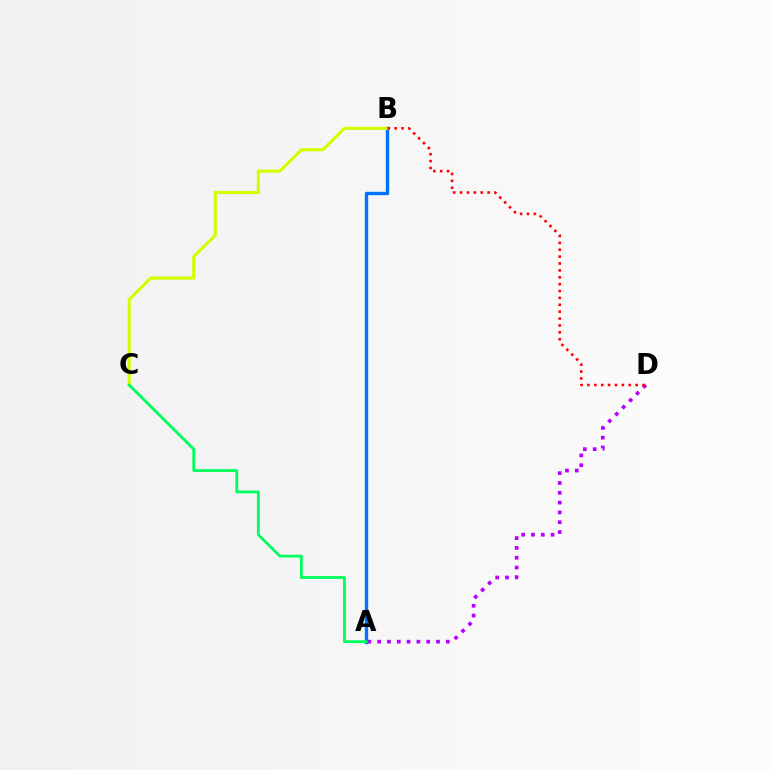{('A', 'D'): [{'color': '#b900ff', 'line_style': 'dotted', 'thickness': 2.67}], ('A', 'B'): [{'color': '#0074ff', 'line_style': 'solid', 'thickness': 2.43}], ('B', 'C'): [{'color': '#d1ff00', 'line_style': 'solid', 'thickness': 2.24}], ('B', 'D'): [{'color': '#ff0000', 'line_style': 'dotted', 'thickness': 1.87}], ('A', 'C'): [{'color': '#00ff5c', 'line_style': 'solid', 'thickness': 2.02}]}